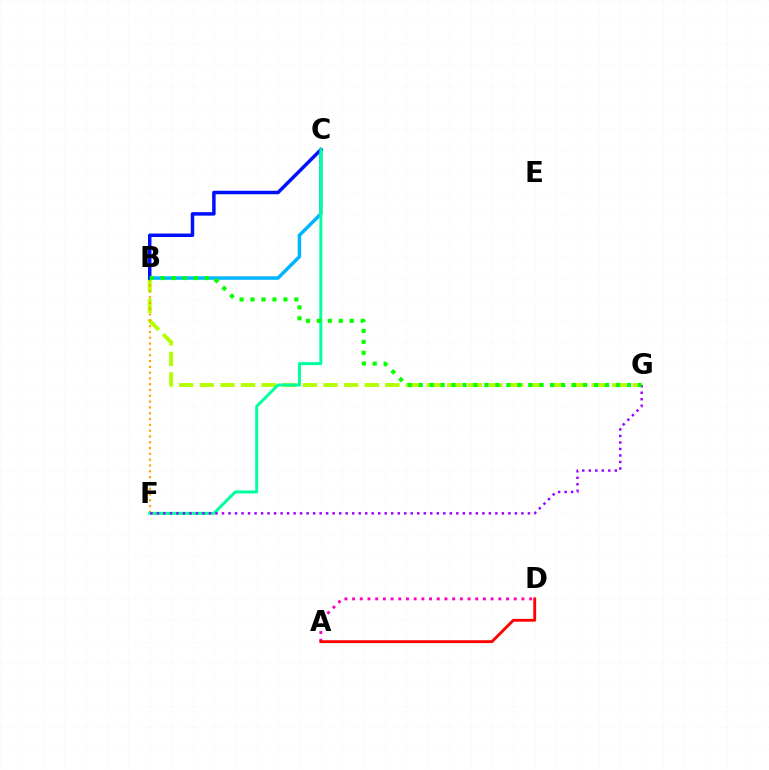{('B', 'G'): [{'color': '#b3ff00', 'line_style': 'dashed', 'thickness': 2.8}, {'color': '#08ff00', 'line_style': 'dotted', 'thickness': 2.98}], ('B', 'C'): [{'color': '#00b5ff', 'line_style': 'solid', 'thickness': 2.5}, {'color': '#0010ff', 'line_style': 'solid', 'thickness': 2.51}], ('B', 'F'): [{'color': '#ffa500', 'line_style': 'dotted', 'thickness': 1.58}], ('A', 'D'): [{'color': '#ff00bd', 'line_style': 'dotted', 'thickness': 2.09}, {'color': '#ff0000', 'line_style': 'solid', 'thickness': 2.06}], ('C', 'F'): [{'color': '#00ff9d', 'line_style': 'solid', 'thickness': 2.15}], ('F', 'G'): [{'color': '#9b00ff', 'line_style': 'dotted', 'thickness': 1.77}]}